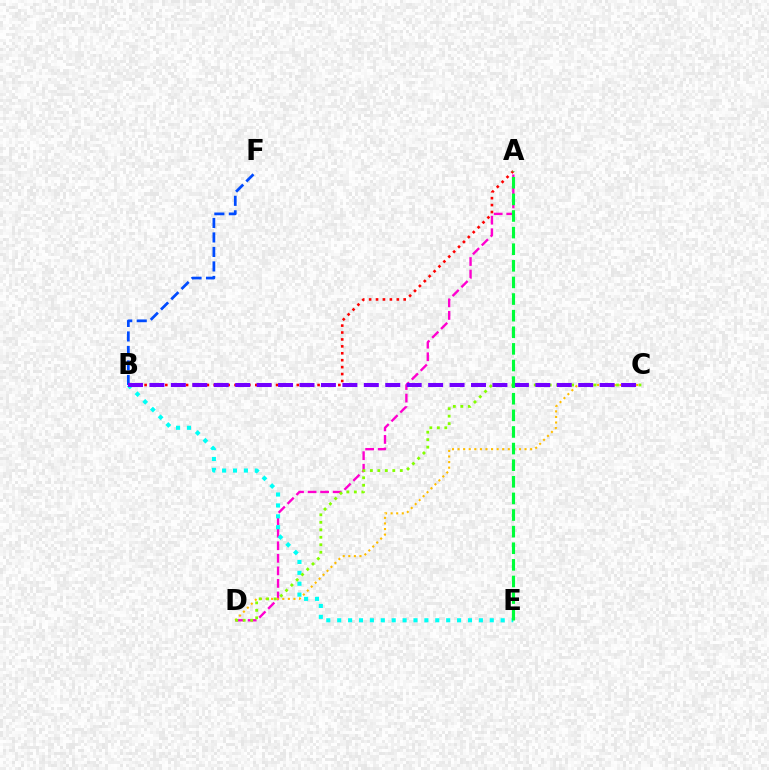{('A', 'D'): [{'color': '#ff00cf', 'line_style': 'dashed', 'thickness': 1.7}], ('A', 'B'): [{'color': '#ff0000', 'line_style': 'dotted', 'thickness': 1.88}], ('B', 'E'): [{'color': '#00fff6', 'line_style': 'dotted', 'thickness': 2.96}], ('B', 'F'): [{'color': '#004bff', 'line_style': 'dashed', 'thickness': 1.97}], ('C', 'D'): [{'color': '#ffbd00', 'line_style': 'dotted', 'thickness': 1.52}, {'color': '#84ff00', 'line_style': 'dotted', 'thickness': 2.03}], ('B', 'C'): [{'color': '#7200ff', 'line_style': 'dashed', 'thickness': 2.91}], ('A', 'E'): [{'color': '#00ff39', 'line_style': 'dashed', 'thickness': 2.26}]}